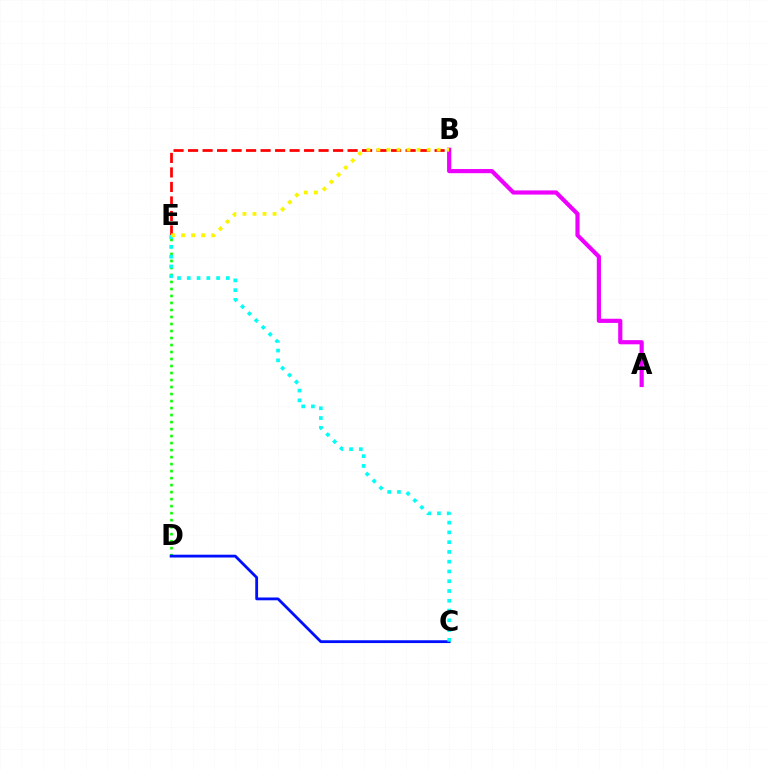{('D', 'E'): [{'color': '#08ff00', 'line_style': 'dotted', 'thickness': 1.9}], ('A', 'B'): [{'color': '#ee00ff', 'line_style': 'solid', 'thickness': 3.0}], ('B', 'E'): [{'color': '#ff0000', 'line_style': 'dashed', 'thickness': 1.97}, {'color': '#fcf500', 'line_style': 'dotted', 'thickness': 2.73}], ('C', 'D'): [{'color': '#0010ff', 'line_style': 'solid', 'thickness': 2.02}], ('C', 'E'): [{'color': '#00fff6', 'line_style': 'dotted', 'thickness': 2.65}]}